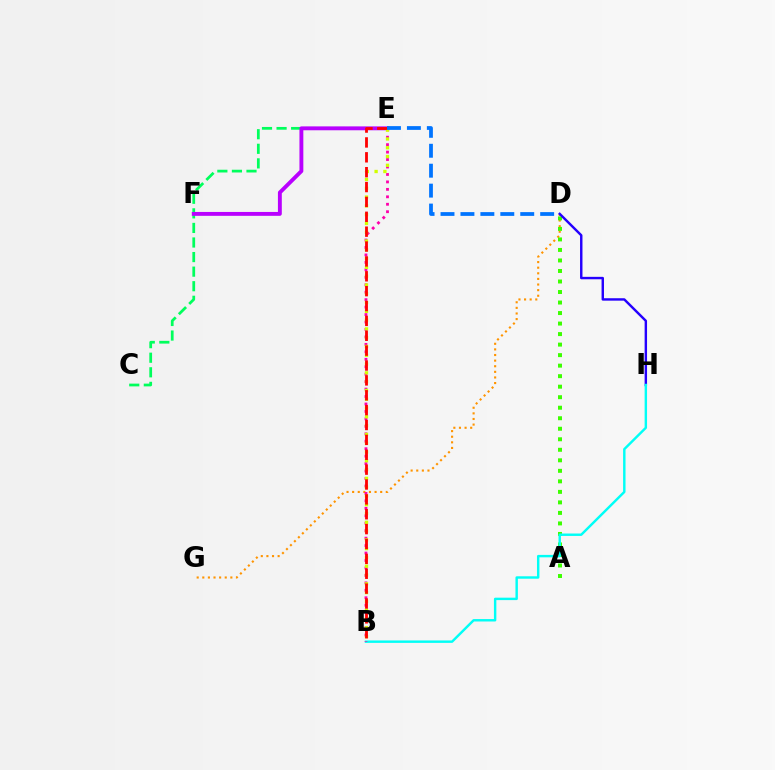{('D', 'G'): [{'color': '#ff9400', 'line_style': 'dotted', 'thickness': 1.52}], ('A', 'D'): [{'color': '#3dff00', 'line_style': 'dotted', 'thickness': 2.86}], ('D', 'H'): [{'color': '#2500ff', 'line_style': 'solid', 'thickness': 1.75}], ('B', 'H'): [{'color': '#00fff6', 'line_style': 'solid', 'thickness': 1.75}], ('C', 'E'): [{'color': '#00ff5c', 'line_style': 'dashed', 'thickness': 1.98}], ('B', 'E'): [{'color': '#ff00ac', 'line_style': 'dotted', 'thickness': 2.02}, {'color': '#d1ff00', 'line_style': 'dotted', 'thickness': 2.39}, {'color': '#ff0000', 'line_style': 'dashed', 'thickness': 2.02}], ('E', 'F'): [{'color': '#b900ff', 'line_style': 'solid', 'thickness': 2.8}], ('D', 'E'): [{'color': '#0074ff', 'line_style': 'dashed', 'thickness': 2.71}]}